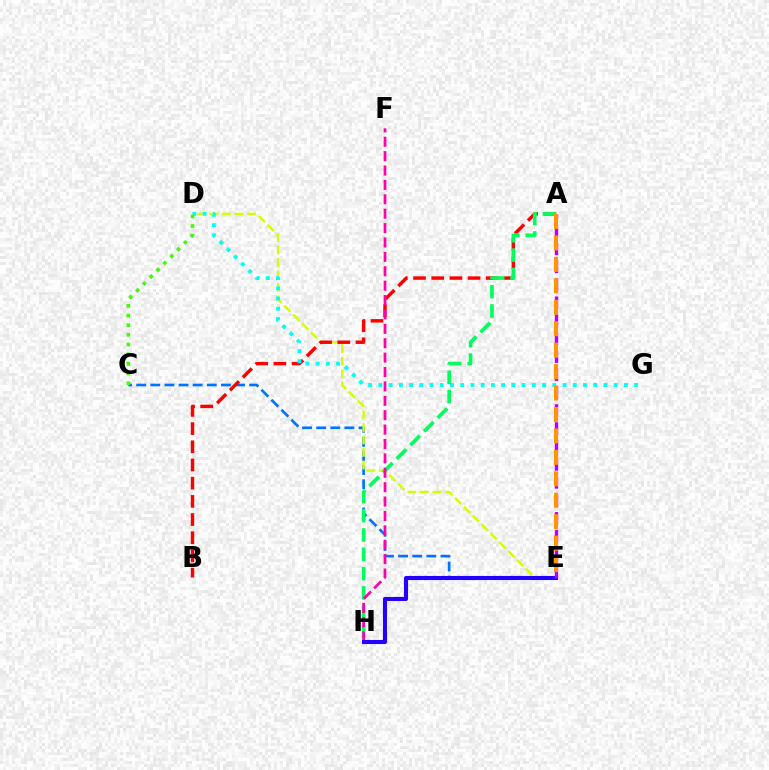{('C', 'E'): [{'color': '#0074ff', 'line_style': 'dashed', 'thickness': 1.92}], ('D', 'E'): [{'color': '#d1ff00', 'line_style': 'dashed', 'thickness': 1.7}], ('A', 'B'): [{'color': '#ff0000', 'line_style': 'dashed', 'thickness': 2.47}], ('D', 'G'): [{'color': '#00fff6', 'line_style': 'dotted', 'thickness': 2.78}], ('A', 'H'): [{'color': '#00ff5c', 'line_style': 'dashed', 'thickness': 2.62}], ('C', 'D'): [{'color': '#3dff00', 'line_style': 'dotted', 'thickness': 2.63}], ('F', 'H'): [{'color': '#ff00ac', 'line_style': 'dashed', 'thickness': 1.96}], ('E', 'H'): [{'color': '#2500ff', 'line_style': 'solid', 'thickness': 2.95}], ('A', 'E'): [{'color': '#b900ff', 'line_style': 'dashed', 'thickness': 2.44}, {'color': '#ff9400', 'line_style': 'dashed', 'thickness': 2.91}]}